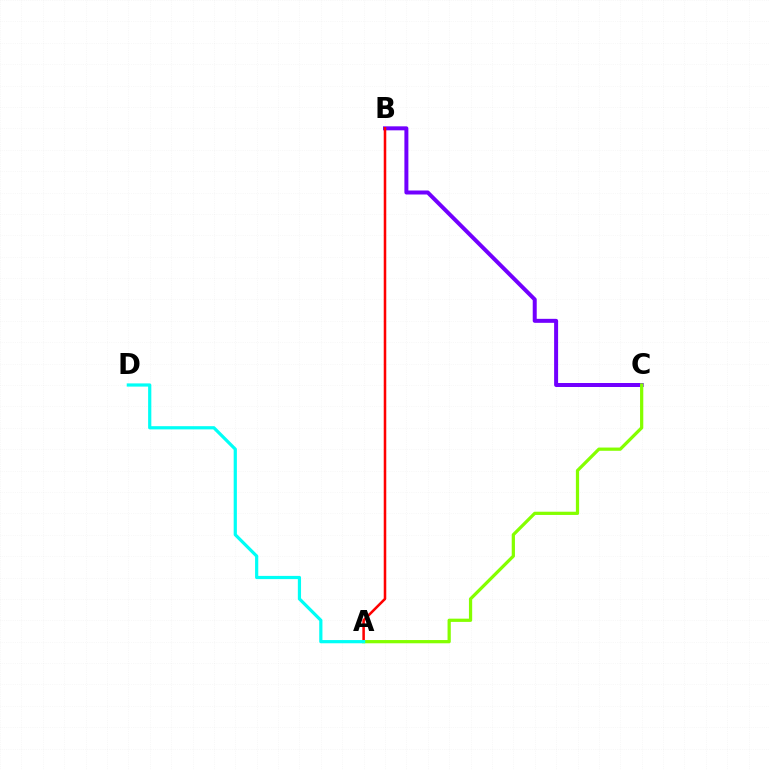{('B', 'C'): [{'color': '#7200ff', 'line_style': 'solid', 'thickness': 2.87}], ('A', 'B'): [{'color': '#ff0000', 'line_style': 'solid', 'thickness': 1.83}], ('A', 'C'): [{'color': '#84ff00', 'line_style': 'solid', 'thickness': 2.33}], ('A', 'D'): [{'color': '#00fff6', 'line_style': 'solid', 'thickness': 2.31}]}